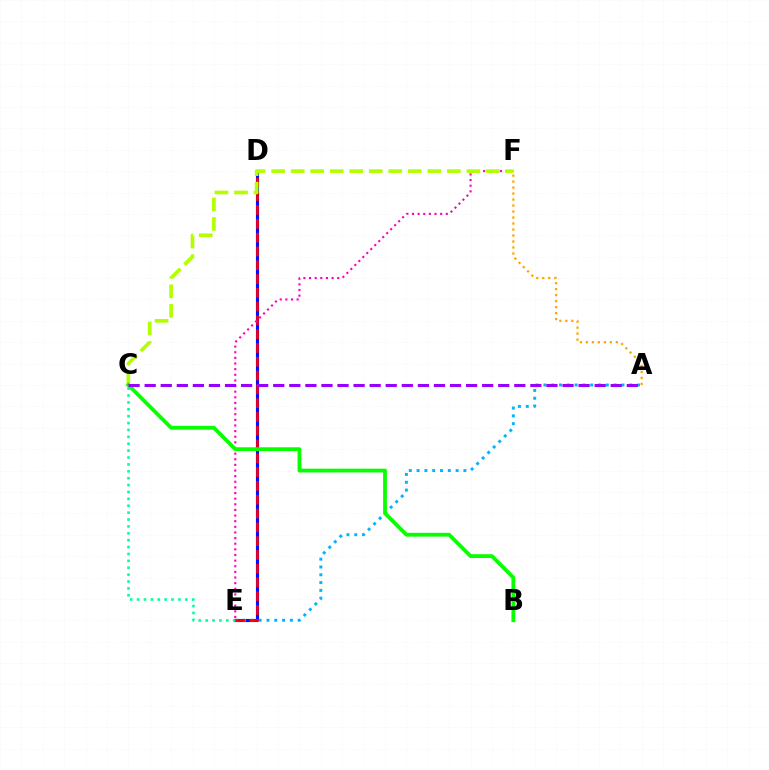{('D', 'E'): [{'color': '#0010ff', 'line_style': 'solid', 'thickness': 2.24}, {'color': '#ff0000', 'line_style': 'dashed', 'thickness': 1.87}], ('C', 'E'): [{'color': '#00ff9d', 'line_style': 'dotted', 'thickness': 1.87}], ('A', 'E'): [{'color': '#00b5ff', 'line_style': 'dotted', 'thickness': 2.12}], ('A', 'F'): [{'color': '#ffa500', 'line_style': 'dotted', 'thickness': 1.63}], ('E', 'F'): [{'color': '#ff00bd', 'line_style': 'dotted', 'thickness': 1.53}], ('C', 'F'): [{'color': '#b3ff00', 'line_style': 'dashed', 'thickness': 2.65}], ('B', 'C'): [{'color': '#08ff00', 'line_style': 'solid', 'thickness': 2.73}], ('A', 'C'): [{'color': '#9b00ff', 'line_style': 'dashed', 'thickness': 2.18}]}